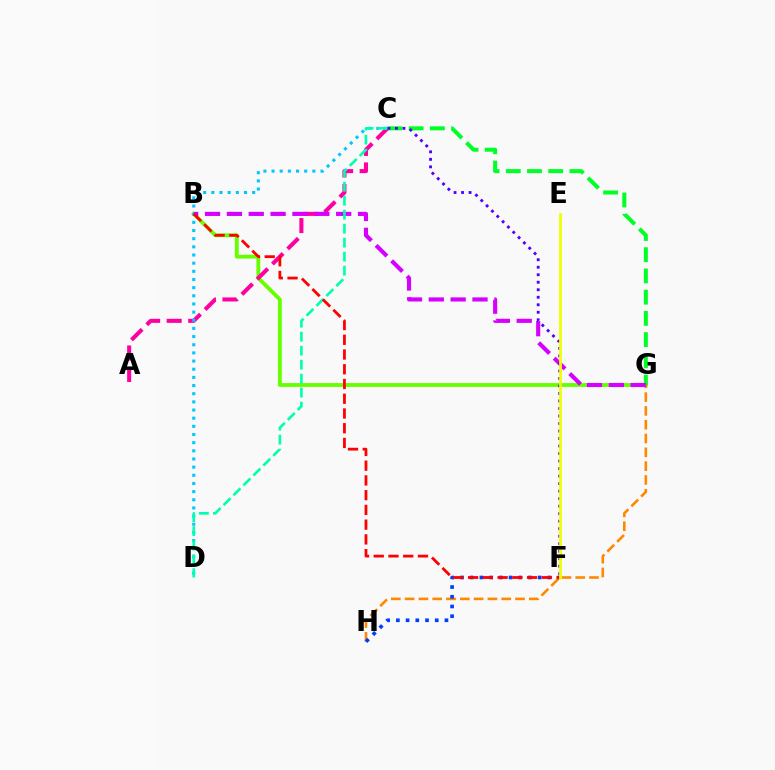{('B', 'G'): [{'color': '#66ff00', 'line_style': 'solid', 'thickness': 2.76}, {'color': '#d600ff', 'line_style': 'dashed', 'thickness': 2.97}], ('G', 'H'): [{'color': '#ff8800', 'line_style': 'dashed', 'thickness': 1.88}], ('C', 'G'): [{'color': '#00ff27', 'line_style': 'dashed', 'thickness': 2.88}], ('A', 'C'): [{'color': '#ff00a0', 'line_style': 'dashed', 'thickness': 2.92}], ('C', 'D'): [{'color': '#00c7ff', 'line_style': 'dotted', 'thickness': 2.22}, {'color': '#00ffaf', 'line_style': 'dashed', 'thickness': 1.9}], ('F', 'H'): [{'color': '#003fff', 'line_style': 'dotted', 'thickness': 2.64}], ('B', 'F'): [{'color': '#ff0000', 'line_style': 'dashed', 'thickness': 2.0}], ('C', 'F'): [{'color': '#4f00ff', 'line_style': 'dotted', 'thickness': 2.04}], ('E', 'F'): [{'color': '#eeff00', 'line_style': 'solid', 'thickness': 2.01}]}